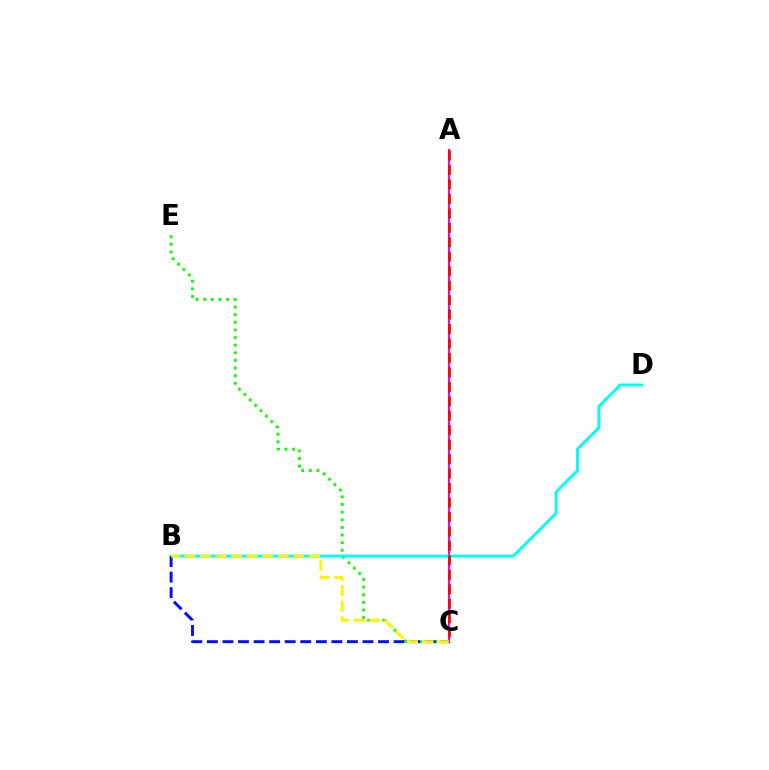{('C', 'E'): [{'color': '#08ff00', 'line_style': 'dotted', 'thickness': 2.07}], ('A', 'C'): [{'color': '#ee00ff', 'line_style': 'solid', 'thickness': 1.53}, {'color': '#ff0000', 'line_style': 'dashed', 'thickness': 1.96}], ('B', 'D'): [{'color': '#00fff6', 'line_style': 'solid', 'thickness': 2.09}], ('B', 'C'): [{'color': '#0010ff', 'line_style': 'dashed', 'thickness': 2.11}, {'color': '#fcf500', 'line_style': 'dashed', 'thickness': 2.11}]}